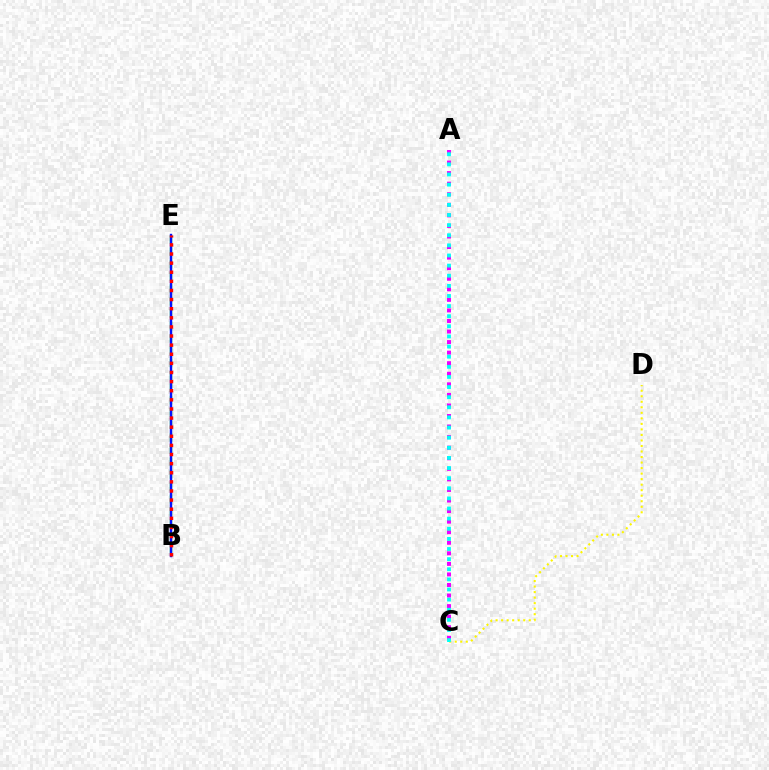{('B', 'E'): [{'color': '#08ff00', 'line_style': 'dashed', 'thickness': 1.68}, {'color': '#0010ff', 'line_style': 'solid', 'thickness': 1.74}, {'color': '#ff0000', 'line_style': 'dotted', 'thickness': 2.48}], ('A', 'C'): [{'color': '#ee00ff', 'line_style': 'dotted', 'thickness': 2.87}, {'color': '#00fff6', 'line_style': 'dotted', 'thickness': 2.75}], ('C', 'D'): [{'color': '#fcf500', 'line_style': 'dotted', 'thickness': 1.5}]}